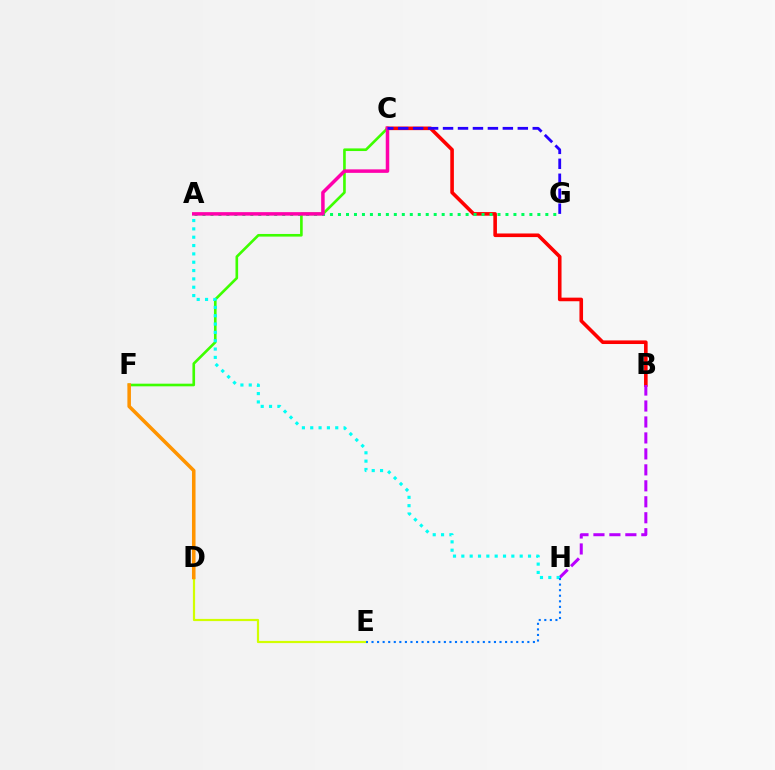{('C', 'F'): [{'color': '#3dff00', 'line_style': 'solid', 'thickness': 1.9}], ('D', 'E'): [{'color': '#d1ff00', 'line_style': 'solid', 'thickness': 1.59}], ('B', 'C'): [{'color': '#ff0000', 'line_style': 'solid', 'thickness': 2.59}], ('A', 'G'): [{'color': '#00ff5c', 'line_style': 'dotted', 'thickness': 2.17}], ('B', 'H'): [{'color': '#b900ff', 'line_style': 'dashed', 'thickness': 2.17}], ('D', 'F'): [{'color': '#ff9400', 'line_style': 'solid', 'thickness': 2.55}], ('A', 'H'): [{'color': '#00fff6', 'line_style': 'dotted', 'thickness': 2.26}], ('A', 'C'): [{'color': '#ff00ac', 'line_style': 'solid', 'thickness': 2.52}], ('C', 'G'): [{'color': '#2500ff', 'line_style': 'dashed', 'thickness': 2.03}], ('E', 'H'): [{'color': '#0074ff', 'line_style': 'dotted', 'thickness': 1.51}]}